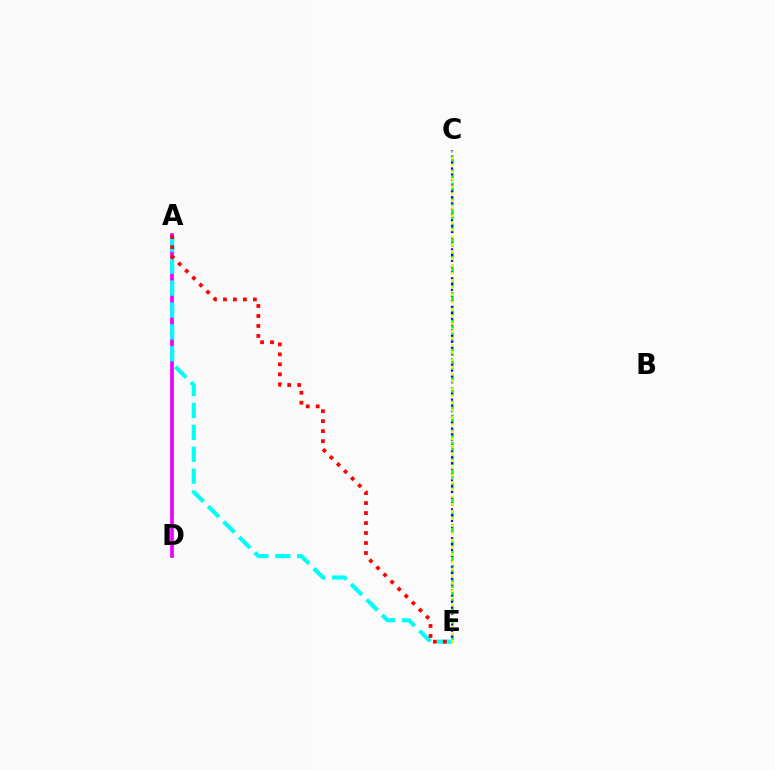{('A', 'D'): [{'color': '#ee00ff', 'line_style': 'solid', 'thickness': 2.65}], ('C', 'E'): [{'color': '#08ff00', 'line_style': 'dashed', 'thickness': 1.85}, {'color': '#0010ff', 'line_style': 'dotted', 'thickness': 1.57}, {'color': '#fcf500', 'line_style': 'dotted', 'thickness': 1.96}], ('A', 'E'): [{'color': '#00fff6', 'line_style': 'dashed', 'thickness': 2.97}, {'color': '#ff0000', 'line_style': 'dotted', 'thickness': 2.71}]}